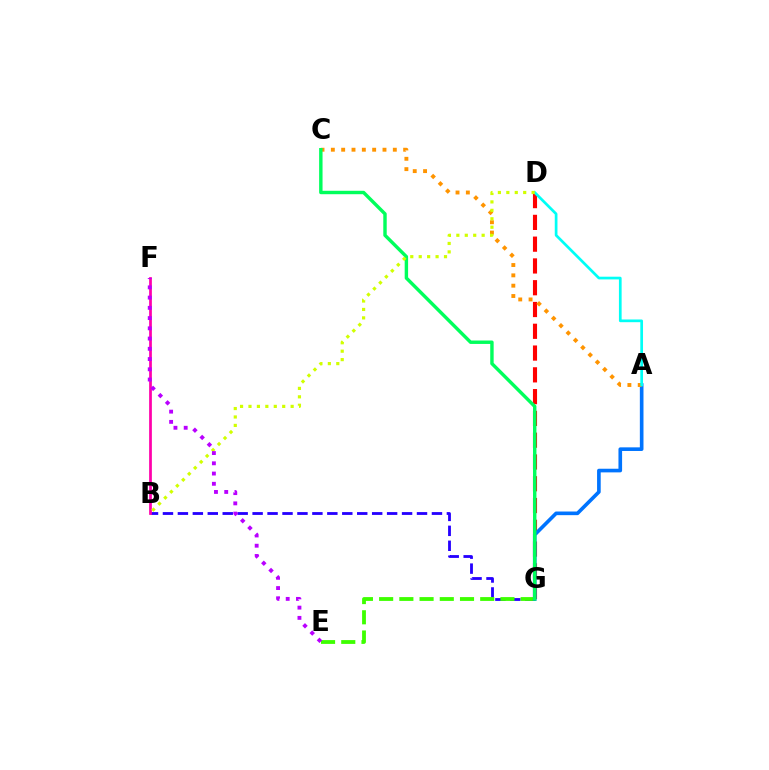{('B', 'G'): [{'color': '#2500ff', 'line_style': 'dashed', 'thickness': 2.03}], ('D', 'G'): [{'color': '#ff0000', 'line_style': 'dashed', 'thickness': 2.96}], ('E', 'G'): [{'color': '#3dff00', 'line_style': 'dashed', 'thickness': 2.75}], ('A', 'G'): [{'color': '#0074ff', 'line_style': 'solid', 'thickness': 2.62}], ('A', 'C'): [{'color': '#ff9400', 'line_style': 'dotted', 'thickness': 2.81}], ('A', 'D'): [{'color': '#00fff6', 'line_style': 'solid', 'thickness': 1.95}], ('C', 'G'): [{'color': '#00ff5c', 'line_style': 'solid', 'thickness': 2.46}], ('B', 'F'): [{'color': '#ff00ac', 'line_style': 'solid', 'thickness': 1.97}], ('B', 'D'): [{'color': '#d1ff00', 'line_style': 'dotted', 'thickness': 2.29}], ('E', 'F'): [{'color': '#b900ff', 'line_style': 'dotted', 'thickness': 2.78}]}